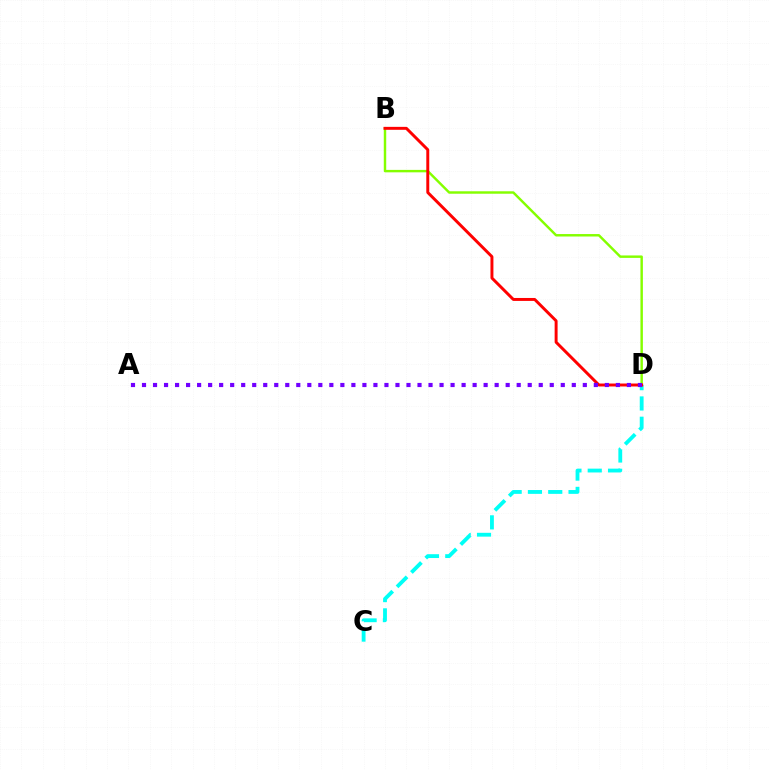{('C', 'D'): [{'color': '#00fff6', 'line_style': 'dashed', 'thickness': 2.76}], ('B', 'D'): [{'color': '#84ff00', 'line_style': 'solid', 'thickness': 1.76}, {'color': '#ff0000', 'line_style': 'solid', 'thickness': 2.12}], ('A', 'D'): [{'color': '#7200ff', 'line_style': 'dotted', 'thickness': 2.99}]}